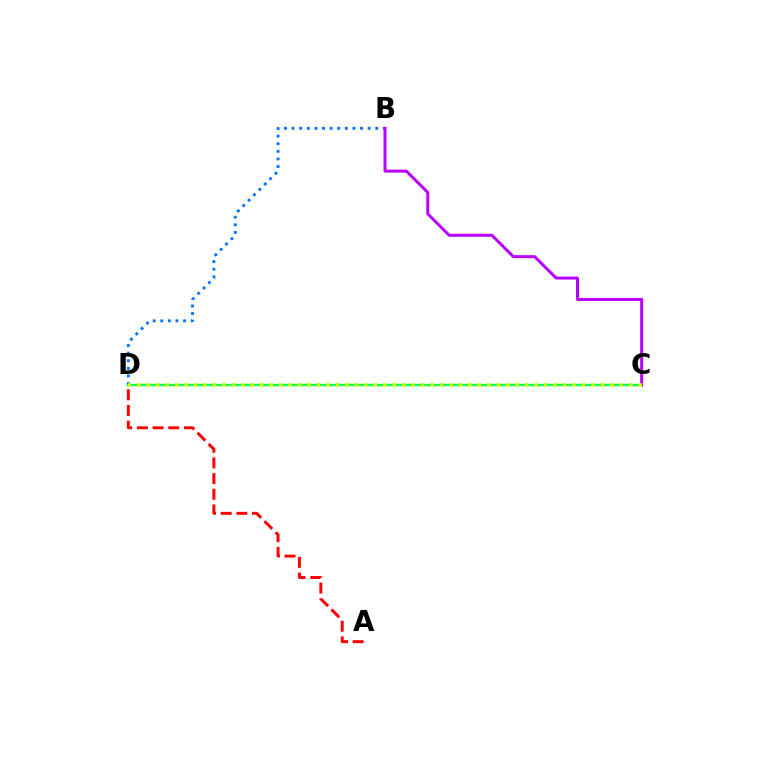{('B', 'D'): [{'color': '#0074ff', 'line_style': 'dotted', 'thickness': 2.07}], ('C', 'D'): [{'color': '#00ff5c', 'line_style': 'solid', 'thickness': 1.69}, {'color': '#d1ff00', 'line_style': 'dotted', 'thickness': 2.57}], ('A', 'D'): [{'color': '#ff0000', 'line_style': 'dashed', 'thickness': 2.13}], ('B', 'C'): [{'color': '#b900ff', 'line_style': 'solid', 'thickness': 2.15}]}